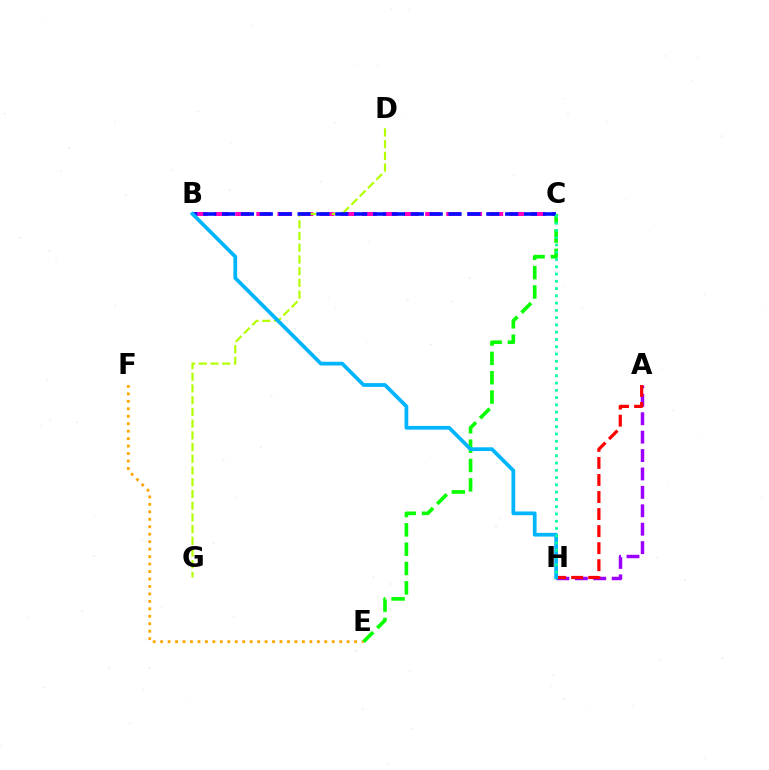{('B', 'C'): [{'color': '#ff00bd', 'line_style': 'dashed', 'thickness': 2.87}, {'color': '#0010ff', 'line_style': 'dashed', 'thickness': 2.56}], ('E', 'F'): [{'color': '#ffa500', 'line_style': 'dotted', 'thickness': 2.03}], ('A', 'H'): [{'color': '#9b00ff', 'line_style': 'dashed', 'thickness': 2.5}, {'color': '#ff0000', 'line_style': 'dashed', 'thickness': 2.31}], ('C', 'E'): [{'color': '#08ff00', 'line_style': 'dashed', 'thickness': 2.63}], ('D', 'G'): [{'color': '#b3ff00', 'line_style': 'dashed', 'thickness': 1.59}], ('B', 'H'): [{'color': '#00b5ff', 'line_style': 'solid', 'thickness': 2.69}], ('C', 'H'): [{'color': '#00ff9d', 'line_style': 'dotted', 'thickness': 1.98}]}